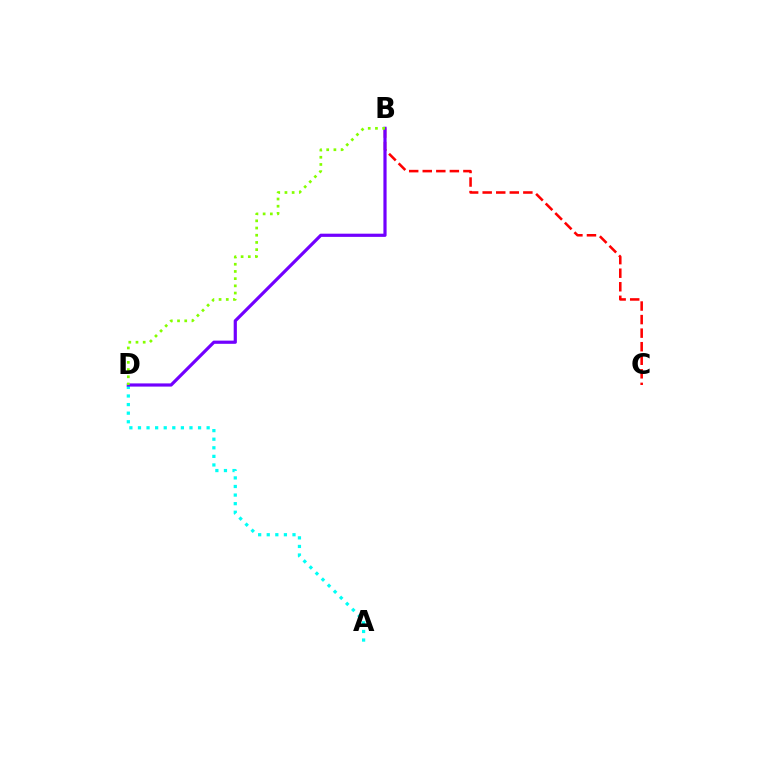{('A', 'D'): [{'color': '#00fff6', 'line_style': 'dotted', 'thickness': 2.33}], ('B', 'C'): [{'color': '#ff0000', 'line_style': 'dashed', 'thickness': 1.84}], ('B', 'D'): [{'color': '#7200ff', 'line_style': 'solid', 'thickness': 2.3}, {'color': '#84ff00', 'line_style': 'dotted', 'thickness': 1.96}]}